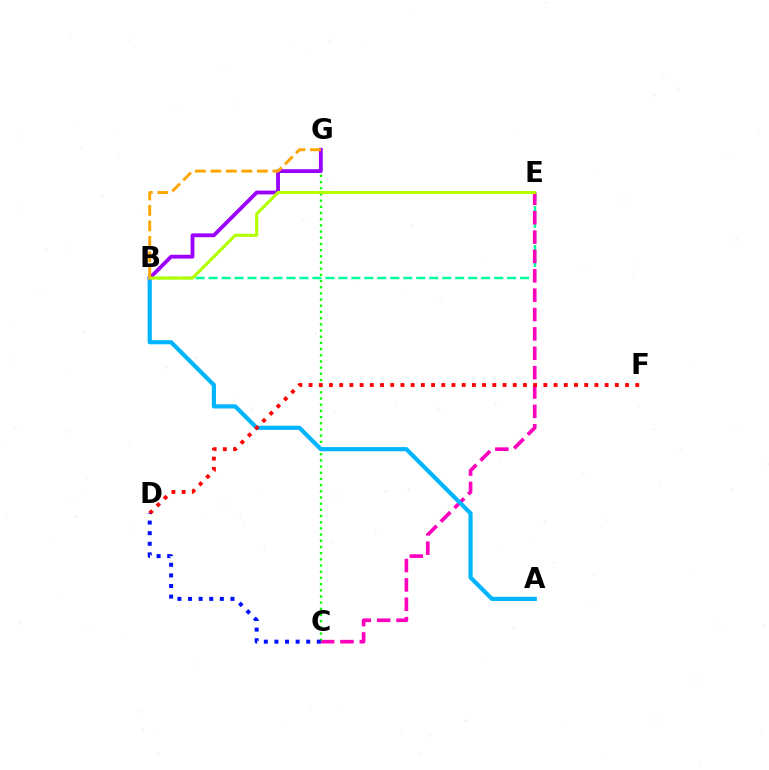{('B', 'E'): [{'color': '#00ff9d', 'line_style': 'dashed', 'thickness': 1.76}, {'color': '#b3ff00', 'line_style': 'solid', 'thickness': 2.24}], ('C', 'E'): [{'color': '#ff00bd', 'line_style': 'dashed', 'thickness': 2.63}], ('C', 'G'): [{'color': '#08ff00', 'line_style': 'dotted', 'thickness': 1.68}], ('A', 'B'): [{'color': '#00b5ff', 'line_style': 'solid', 'thickness': 3.0}], ('B', 'G'): [{'color': '#9b00ff', 'line_style': 'solid', 'thickness': 2.74}, {'color': '#ffa500', 'line_style': 'dashed', 'thickness': 2.1}], ('D', 'F'): [{'color': '#ff0000', 'line_style': 'dotted', 'thickness': 2.77}], ('C', 'D'): [{'color': '#0010ff', 'line_style': 'dotted', 'thickness': 2.88}]}